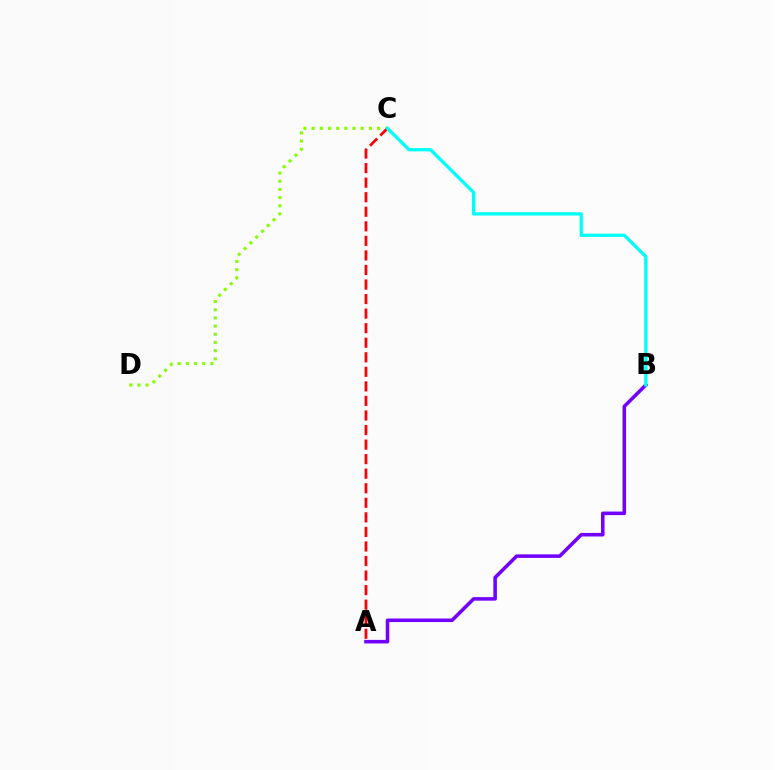{('C', 'D'): [{'color': '#84ff00', 'line_style': 'dotted', 'thickness': 2.22}], ('A', 'C'): [{'color': '#ff0000', 'line_style': 'dashed', 'thickness': 1.98}], ('A', 'B'): [{'color': '#7200ff', 'line_style': 'solid', 'thickness': 2.56}], ('B', 'C'): [{'color': '#00fff6', 'line_style': 'solid', 'thickness': 2.36}]}